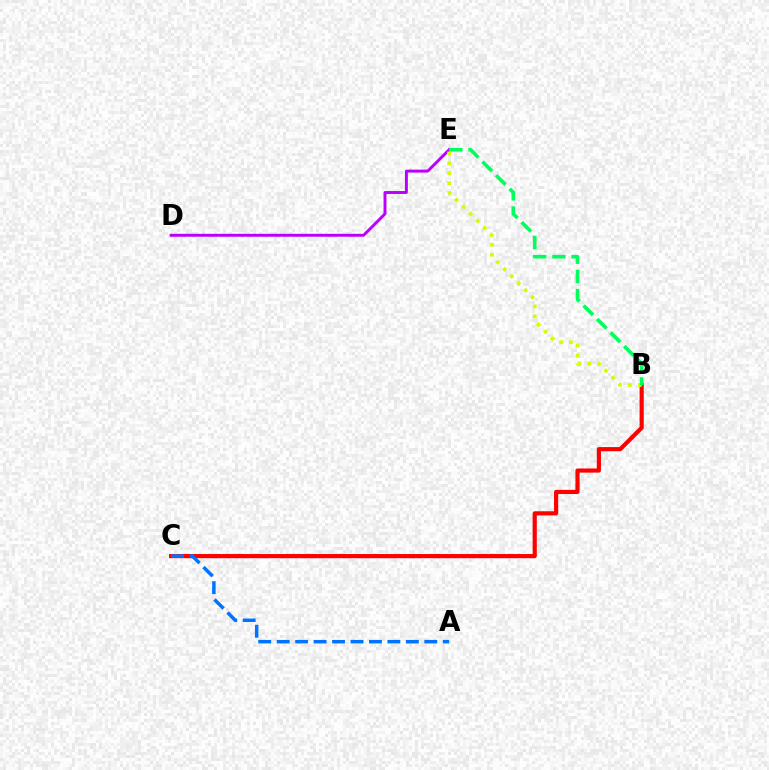{('D', 'E'): [{'color': '#b900ff', 'line_style': 'solid', 'thickness': 2.11}], ('B', 'C'): [{'color': '#ff0000', 'line_style': 'solid', 'thickness': 2.99}], ('A', 'C'): [{'color': '#0074ff', 'line_style': 'dashed', 'thickness': 2.51}], ('B', 'E'): [{'color': '#d1ff00', 'line_style': 'dotted', 'thickness': 2.69}, {'color': '#00ff5c', 'line_style': 'dashed', 'thickness': 2.6}]}